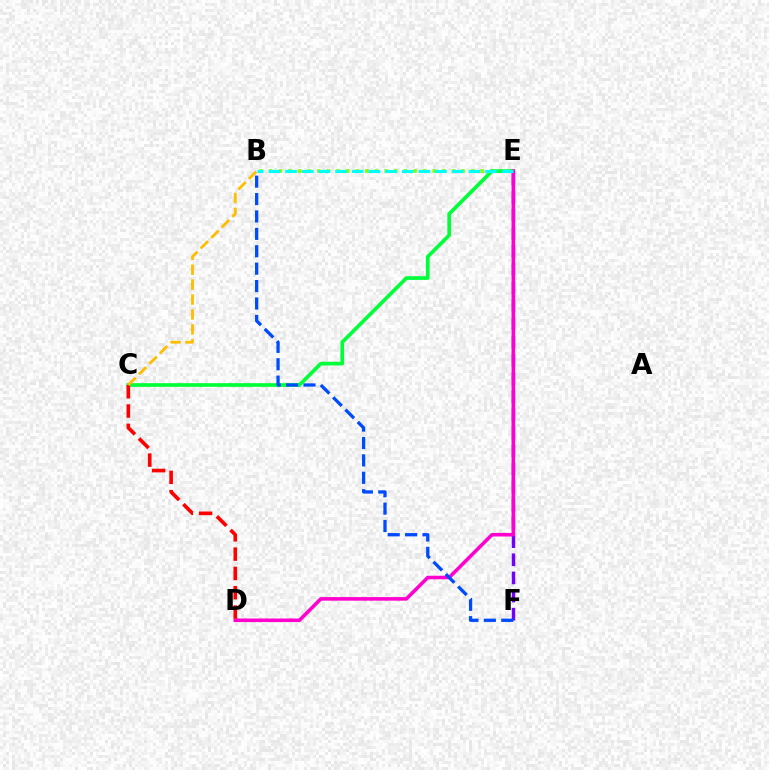{('B', 'E'): [{'color': '#84ff00', 'line_style': 'dotted', 'thickness': 2.61}, {'color': '#00fff6', 'line_style': 'dashed', 'thickness': 2.26}], ('C', 'E'): [{'color': '#00ff39', 'line_style': 'solid', 'thickness': 2.64}], ('E', 'F'): [{'color': '#7200ff', 'line_style': 'dashed', 'thickness': 2.46}], ('D', 'E'): [{'color': '#ff00cf', 'line_style': 'solid', 'thickness': 2.57}], ('B', 'F'): [{'color': '#004bff', 'line_style': 'dashed', 'thickness': 2.36}], ('C', 'D'): [{'color': '#ff0000', 'line_style': 'dashed', 'thickness': 2.62}], ('B', 'C'): [{'color': '#ffbd00', 'line_style': 'dashed', 'thickness': 2.03}]}